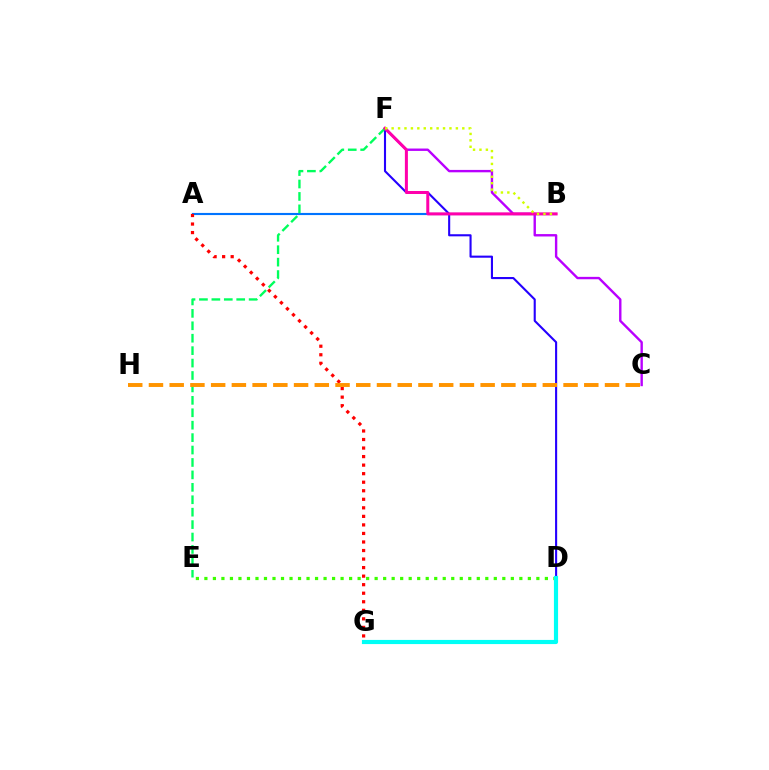{('C', 'F'): [{'color': '#b900ff', 'line_style': 'solid', 'thickness': 1.72}], ('A', 'B'): [{'color': '#0074ff', 'line_style': 'solid', 'thickness': 1.53}], ('D', 'F'): [{'color': '#2500ff', 'line_style': 'solid', 'thickness': 1.51}], ('A', 'G'): [{'color': '#ff0000', 'line_style': 'dotted', 'thickness': 2.32}], ('D', 'E'): [{'color': '#3dff00', 'line_style': 'dotted', 'thickness': 2.31}], ('E', 'F'): [{'color': '#00ff5c', 'line_style': 'dashed', 'thickness': 1.69}], ('B', 'F'): [{'color': '#ff00ac', 'line_style': 'solid', 'thickness': 2.17}, {'color': '#d1ff00', 'line_style': 'dotted', 'thickness': 1.75}], ('D', 'G'): [{'color': '#00fff6', 'line_style': 'solid', 'thickness': 2.99}], ('C', 'H'): [{'color': '#ff9400', 'line_style': 'dashed', 'thickness': 2.82}]}